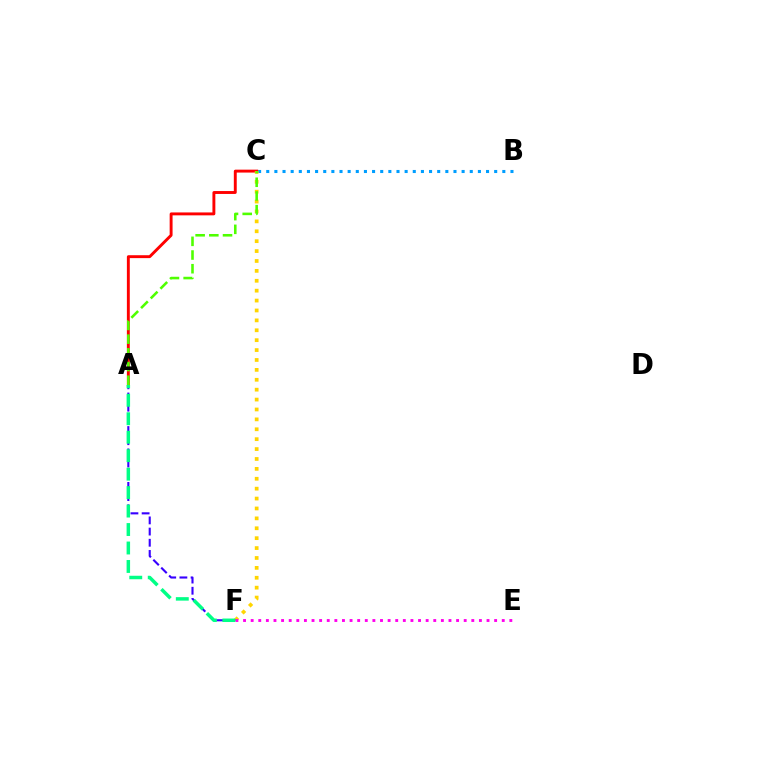{('B', 'C'): [{'color': '#009eff', 'line_style': 'dotted', 'thickness': 2.21}], ('A', 'C'): [{'color': '#ff0000', 'line_style': 'solid', 'thickness': 2.09}, {'color': '#4fff00', 'line_style': 'dashed', 'thickness': 1.86}], ('C', 'F'): [{'color': '#ffd500', 'line_style': 'dotted', 'thickness': 2.69}], ('E', 'F'): [{'color': '#ff00ed', 'line_style': 'dotted', 'thickness': 2.07}], ('A', 'F'): [{'color': '#3700ff', 'line_style': 'dashed', 'thickness': 1.52}, {'color': '#00ff86', 'line_style': 'dashed', 'thickness': 2.51}]}